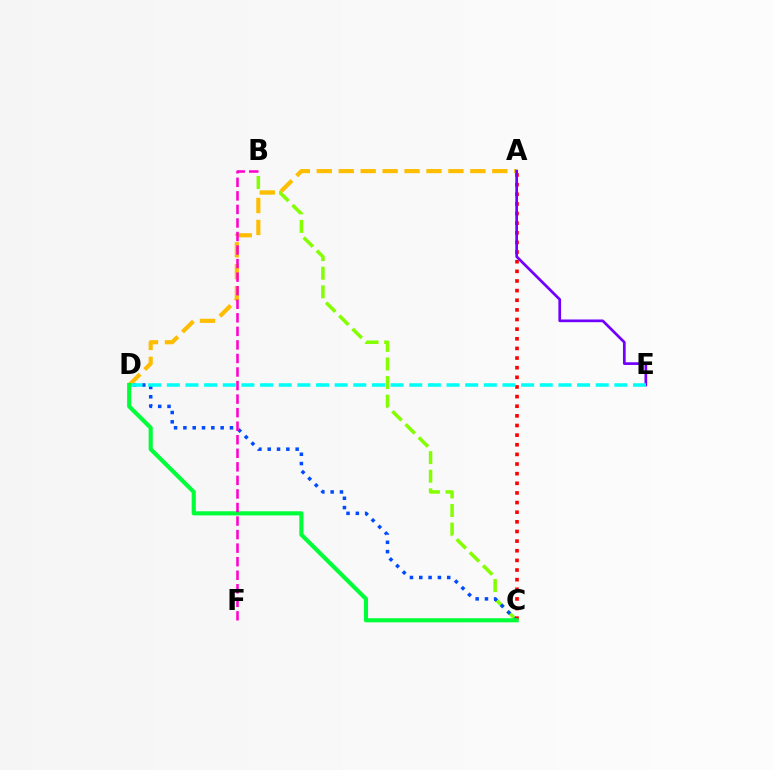{('B', 'C'): [{'color': '#84ff00', 'line_style': 'dashed', 'thickness': 2.53}], ('C', 'D'): [{'color': '#004bff', 'line_style': 'dotted', 'thickness': 2.53}, {'color': '#00ff39', 'line_style': 'solid', 'thickness': 2.96}], ('A', 'D'): [{'color': '#ffbd00', 'line_style': 'dashed', 'thickness': 2.98}], ('A', 'C'): [{'color': '#ff0000', 'line_style': 'dotted', 'thickness': 2.62}], ('A', 'E'): [{'color': '#7200ff', 'line_style': 'solid', 'thickness': 1.95}], ('D', 'E'): [{'color': '#00fff6', 'line_style': 'dashed', 'thickness': 2.53}], ('B', 'F'): [{'color': '#ff00cf', 'line_style': 'dashed', 'thickness': 1.84}]}